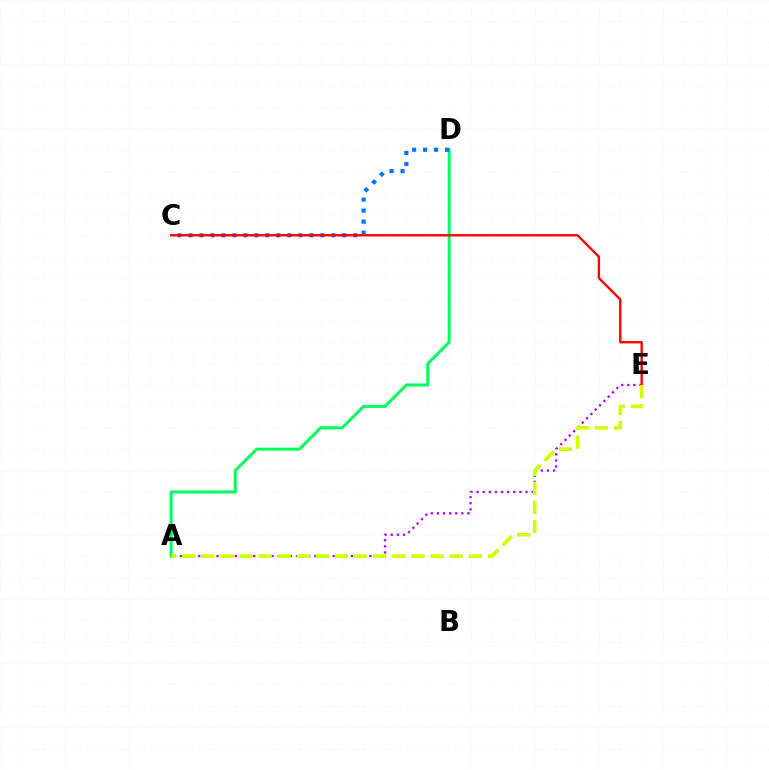{('A', 'E'): [{'color': '#b900ff', 'line_style': 'dotted', 'thickness': 1.66}, {'color': '#d1ff00', 'line_style': 'dashed', 'thickness': 2.6}], ('A', 'D'): [{'color': '#00ff5c', 'line_style': 'solid', 'thickness': 2.16}], ('C', 'D'): [{'color': '#0074ff', 'line_style': 'dotted', 'thickness': 2.99}], ('C', 'E'): [{'color': '#ff0000', 'line_style': 'solid', 'thickness': 1.71}]}